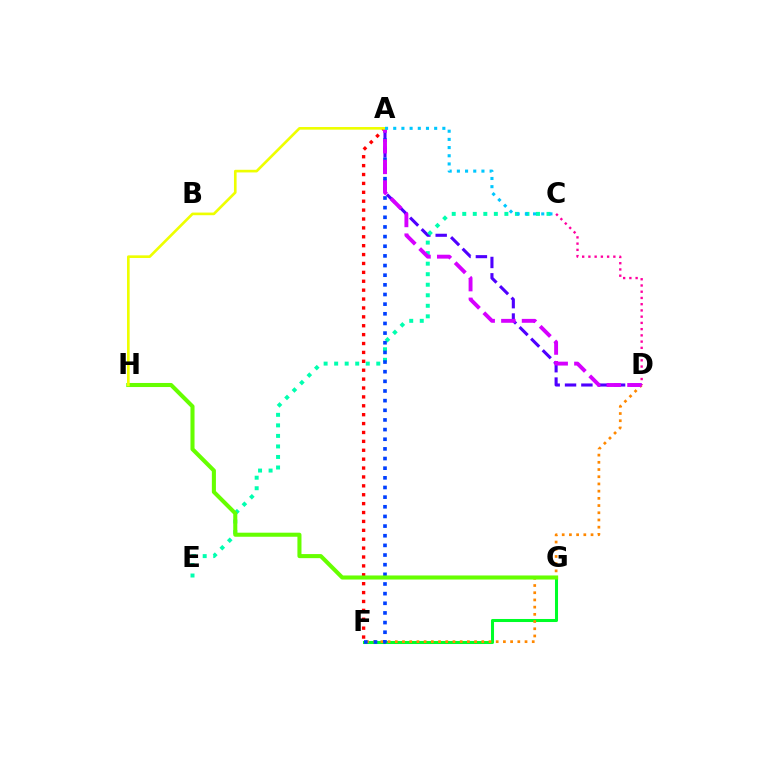{('C', 'D'): [{'color': '#ff00a0', 'line_style': 'dotted', 'thickness': 1.69}], ('A', 'D'): [{'color': '#4f00ff', 'line_style': 'dashed', 'thickness': 2.22}, {'color': '#d600ff', 'line_style': 'dashed', 'thickness': 2.81}], ('F', 'G'): [{'color': '#00ff27', 'line_style': 'solid', 'thickness': 2.19}], ('D', 'F'): [{'color': '#ff8800', 'line_style': 'dotted', 'thickness': 1.96}], ('C', 'E'): [{'color': '#00ffaf', 'line_style': 'dotted', 'thickness': 2.86}], ('A', 'F'): [{'color': '#ff0000', 'line_style': 'dotted', 'thickness': 2.42}, {'color': '#003fff', 'line_style': 'dotted', 'thickness': 2.62}], ('G', 'H'): [{'color': '#66ff00', 'line_style': 'solid', 'thickness': 2.93}], ('A', 'H'): [{'color': '#eeff00', 'line_style': 'solid', 'thickness': 1.9}], ('A', 'C'): [{'color': '#00c7ff', 'line_style': 'dotted', 'thickness': 2.22}]}